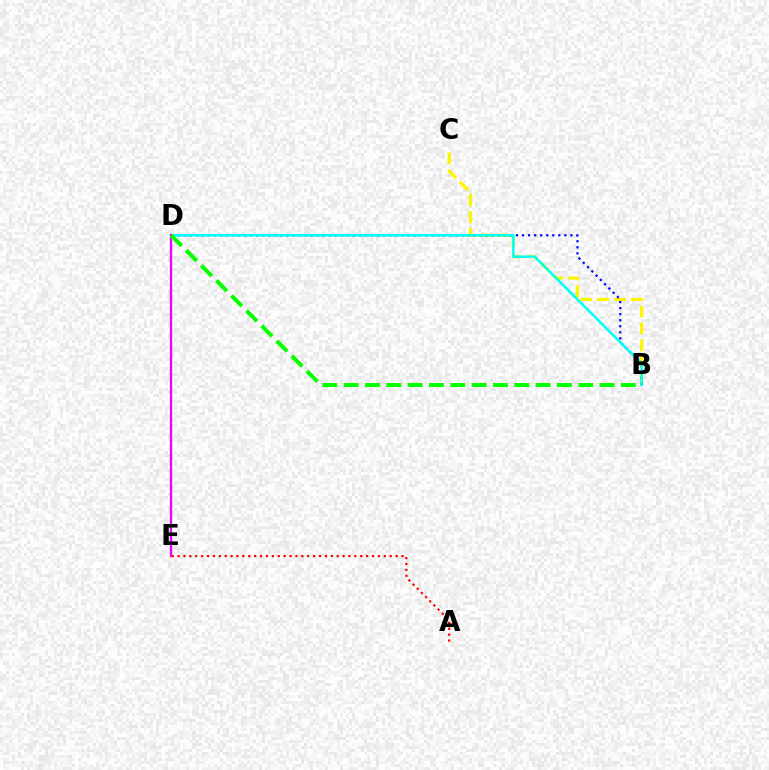{('B', 'C'): [{'color': '#fcf500', 'line_style': 'dashed', 'thickness': 2.29}], ('B', 'D'): [{'color': '#0010ff', 'line_style': 'dotted', 'thickness': 1.64}, {'color': '#00fff6', 'line_style': 'solid', 'thickness': 1.8}, {'color': '#08ff00', 'line_style': 'dashed', 'thickness': 2.9}], ('D', 'E'): [{'color': '#ee00ff', 'line_style': 'solid', 'thickness': 1.66}], ('A', 'E'): [{'color': '#ff0000', 'line_style': 'dotted', 'thickness': 1.6}]}